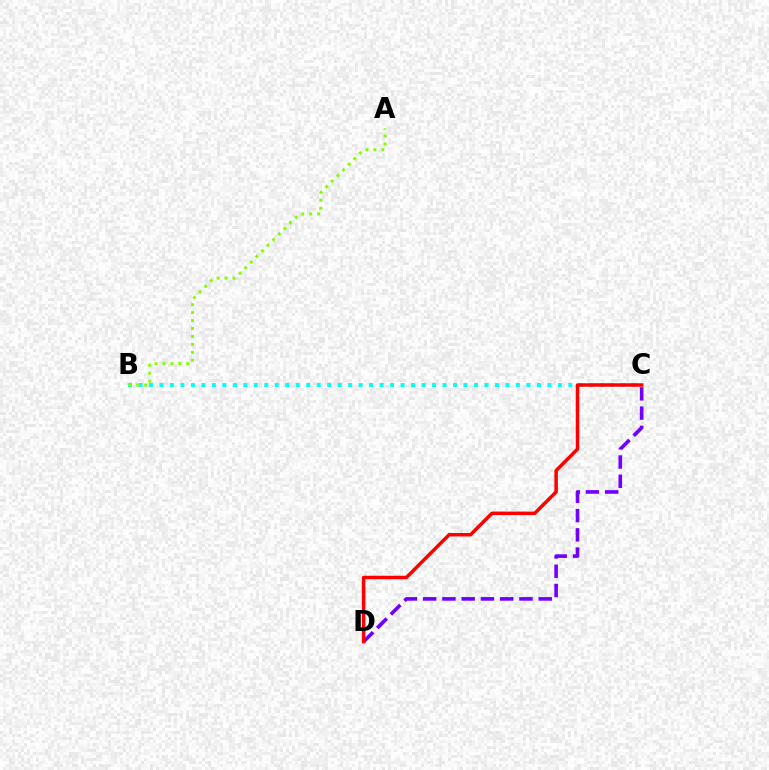{('B', 'C'): [{'color': '#00fff6', 'line_style': 'dotted', 'thickness': 2.85}], ('C', 'D'): [{'color': '#7200ff', 'line_style': 'dashed', 'thickness': 2.62}, {'color': '#ff0000', 'line_style': 'solid', 'thickness': 2.52}], ('A', 'B'): [{'color': '#84ff00', 'line_style': 'dotted', 'thickness': 2.16}]}